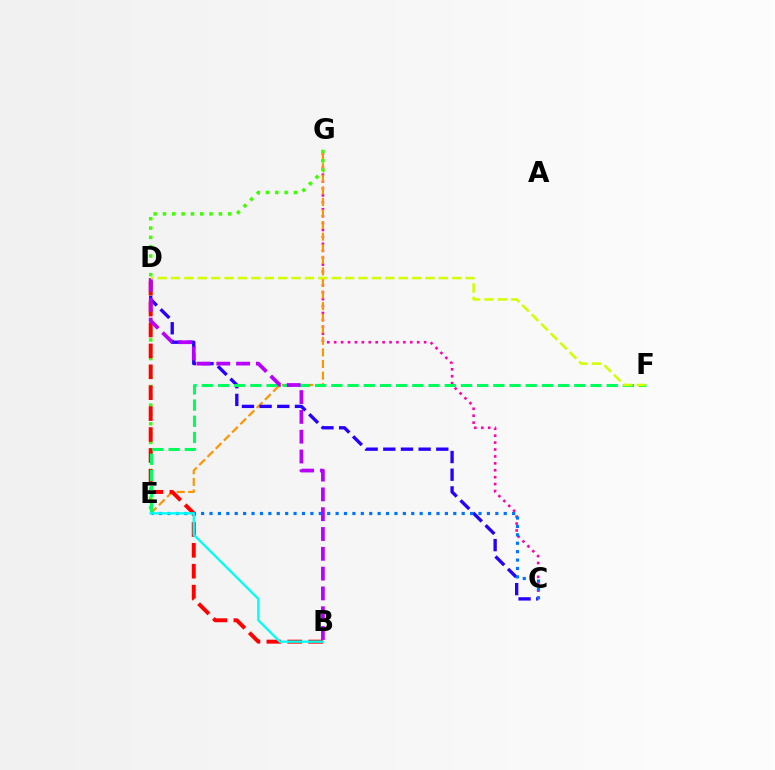{('C', 'G'): [{'color': '#ff00ac', 'line_style': 'dotted', 'thickness': 1.88}], ('E', 'G'): [{'color': '#ff9400', 'line_style': 'dashed', 'thickness': 1.57}, {'color': '#3dff00', 'line_style': 'dotted', 'thickness': 2.53}], ('C', 'D'): [{'color': '#2500ff', 'line_style': 'dashed', 'thickness': 2.4}], ('B', 'D'): [{'color': '#ff0000', 'line_style': 'dashed', 'thickness': 2.84}, {'color': '#b900ff', 'line_style': 'dashed', 'thickness': 2.69}], ('E', 'F'): [{'color': '#00ff5c', 'line_style': 'dashed', 'thickness': 2.2}], ('C', 'E'): [{'color': '#0074ff', 'line_style': 'dotted', 'thickness': 2.28}], ('B', 'E'): [{'color': '#00fff6', 'line_style': 'solid', 'thickness': 1.67}], ('D', 'F'): [{'color': '#d1ff00', 'line_style': 'dashed', 'thickness': 1.82}]}